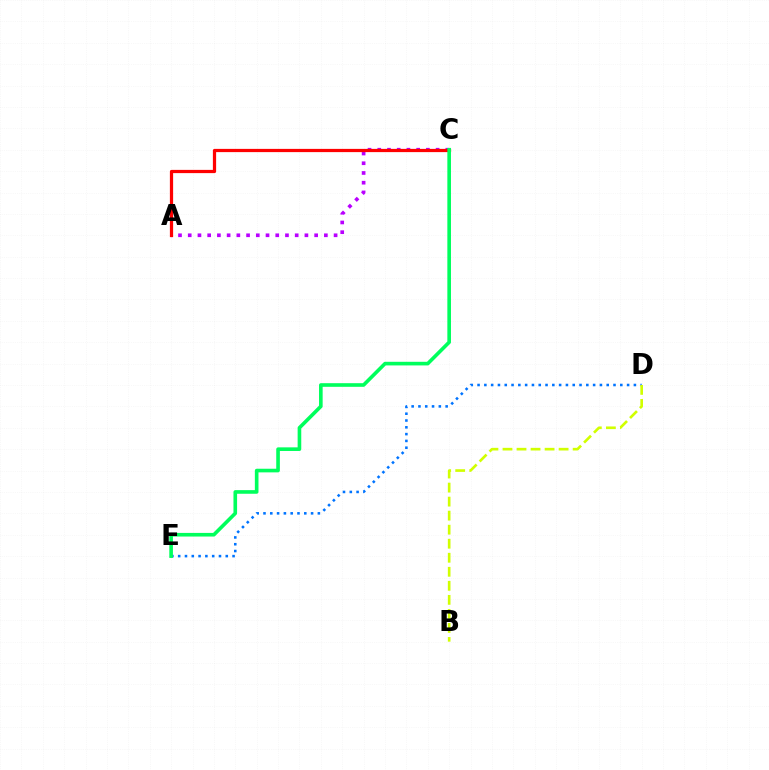{('A', 'C'): [{'color': '#b900ff', 'line_style': 'dotted', 'thickness': 2.64}, {'color': '#ff0000', 'line_style': 'solid', 'thickness': 2.33}], ('D', 'E'): [{'color': '#0074ff', 'line_style': 'dotted', 'thickness': 1.85}], ('B', 'D'): [{'color': '#d1ff00', 'line_style': 'dashed', 'thickness': 1.91}], ('C', 'E'): [{'color': '#00ff5c', 'line_style': 'solid', 'thickness': 2.61}]}